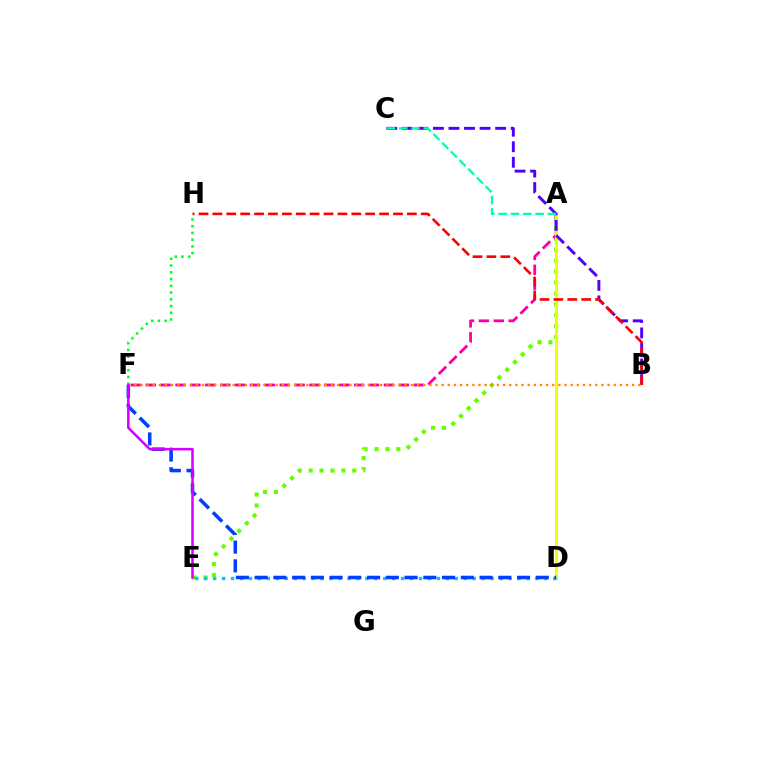{('A', 'E'): [{'color': '#66ff00', 'line_style': 'dotted', 'thickness': 2.96}], ('A', 'F'): [{'color': '#ff00a0', 'line_style': 'dashed', 'thickness': 2.02}], ('A', 'D'): [{'color': '#eeff00', 'line_style': 'solid', 'thickness': 2.1}], ('D', 'E'): [{'color': '#00c7ff', 'line_style': 'dotted', 'thickness': 2.43}], ('F', 'H'): [{'color': '#00ff27', 'line_style': 'dotted', 'thickness': 1.83}], ('B', 'C'): [{'color': '#4f00ff', 'line_style': 'dashed', 'thickness': 2.11}], ('D', 'F'): [{'color': '#003fff', 'line_style': 'dashed', 'thickness': 2.55}], ('B', 'H'): [{'color': '#ff0000', 'line_style': 'dashed', 'thickness': 1.89}], ('B', 'F'): [{'color': '#ff8800', 'line_style': 'dotted', 'thickness': 1.67}], ('A', 'C'): [{'color': '#00ffaf', 'line_style': 'dashed', 'thickness': 1.67}], ('E', 'F'): [{'color': '#d600ff', 'line_style': 'solid', 'thickness': 1.83}]}